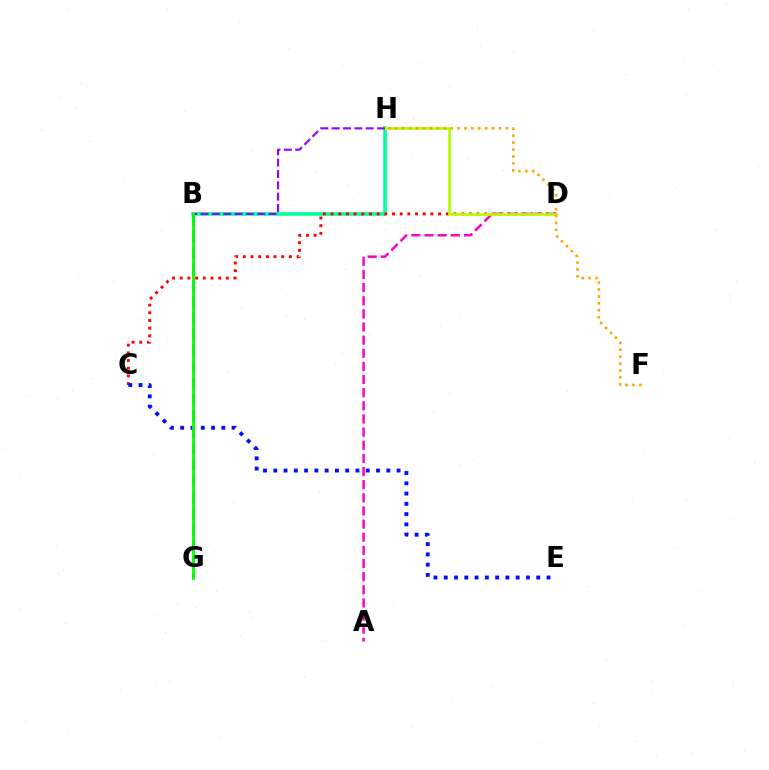{('B', 'G'): [{'color': '#00b5ff', 'line_style': 'dashed', 'thickness': 2.22}, {'color': '#08ff00', 'line_style': 'solid', 'thickness': 2.01}], ('B', 'H'): [{'color': '#00ff9d', 'line_style': 'solid', 'thickness': 2.59}, {'color': '#9b00ff', 'line_style': 'dashed', 'thickness': 1.54}], ('A', 'D'): [{'color': '#ff00bd', 'line_style': 'dashed', 'thickness': 1.79}], ('C', 'D'): [{'color': '#ff0000', 'line_style': 'dotted', 'thickness': 2.09}], ('D', 'H'): [{'color': '#b3ff00', 'line_style': 'solid', 'thickness': 1.95}], ('F', 'H'): [{'color': '#ffa500', 'line_style': 'dotted', 'thickness': 1.88}], ('C', 'E'): [{'color': '#0010ff', 'line_style': 'dotted', 'thickness': 2.79}]}